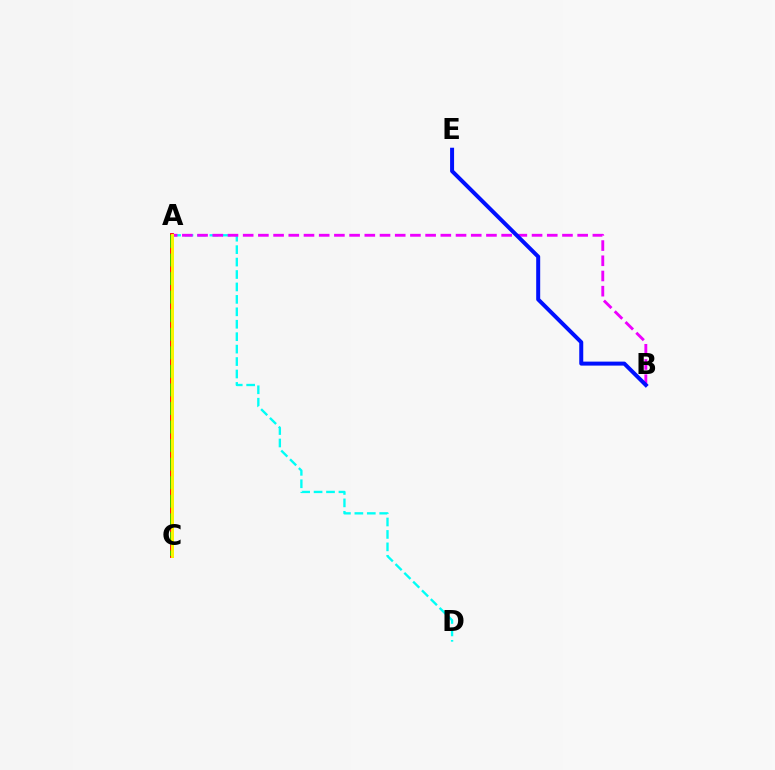{('A', 'C'): [{'color': '#ff0000', 'line_style': 'solid', 'thickness': 2.75}, {'color': '#08ff00', 'line_style': 'dashed', 'thickness': 2.52}, {'color': '#fcf500', 'line_style': 'solid', 'thickness': 2.11}], ('A', 'D'): [{'color': '#00fff6', 'line_style': 'dashed', 'thickness': 1.69}], ('A', 'B'): [{'color': '#ee00ff', 'line_style': 'dashed', 'thickness': 2.07}], ('B', 'E'): [{'color': '#0010ff', 'line_style': 'solid', 'thickness': 2.87}]}